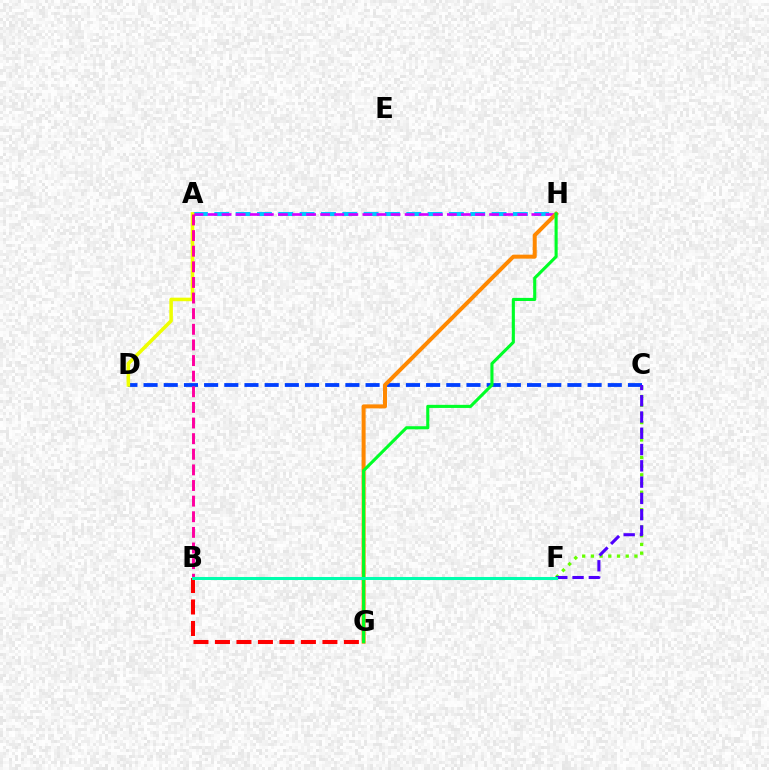{('A', 'H'): [{'color': '#00c7ff', 'line_style': 'dashed', 'thickness': 2.9}, {'color': '#d600ff', 'line_style': 'dashed', 'thickness': 1.91}], ('C', 'D'): [{'color': '#003fff', 'line_style': 'dashed', 'thickness': 2.74}], ('B', 'G'): [{'color': '#ff0000', 'line_style': 'dashed', 'thickness': 2.92}], ('G', 'H'): [{'color': '#ff8800', 'line_style': 'solid', 'thickness': 2.88}, {'color': '#00ff27', 'line_style': 'solid', 'thickness': 2.23}], ('C', 'F'): [{'color': '#66ff00', 'line_style': 'dotted', 'thickness': 2.36}, {'color': '#4f00ff', 'line_style': 'dashed', 'thickness': 2.21}], ('A', 'D'): [{'color': '#eeff00', 'line_style': 'solid', 'thickness': 2.55}], ('A', 'B'): [{'color': '#ff00a0', 'line_style': 'dashed', 'thickness': 2.12}], ('B', 'F'): [{'color': '#00ffaf', 'line_style': 'solid', 'thickness': 2.19}]}